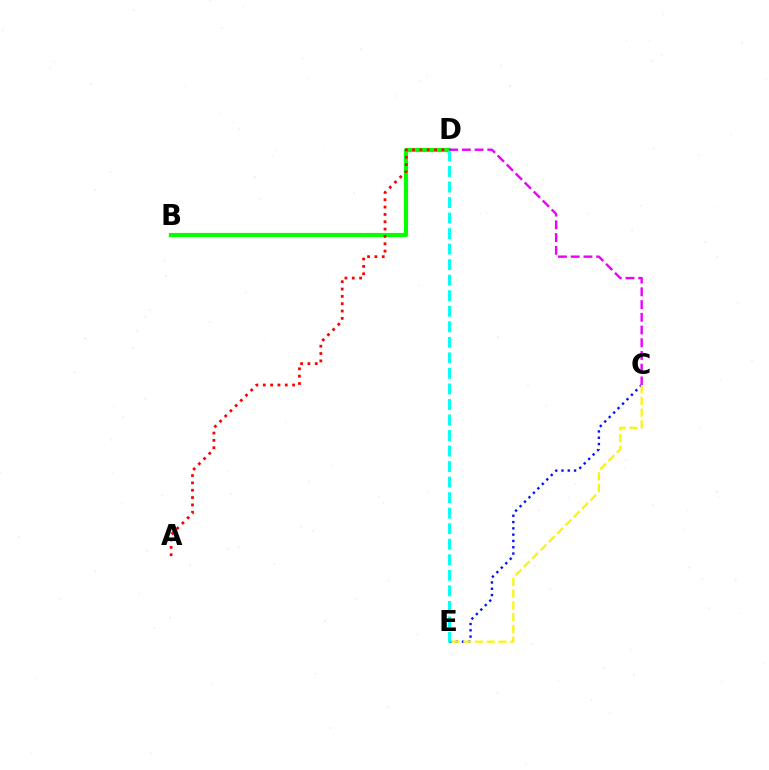{('B', 'D'): [{'color': '#08ff00', 'line_style': 'solid', 'thickness': 3.0}], ('A', 'D'): [{'color': '#ff0000', 'line_style': 'dotted', 'thickness': 1.99}], ('C', 'E'): [{'color': '#0010ff', 'line_style': 'dotted', 'thickness': 1.71}, {'color': '#fcf500', 'line_style': 'dashed', 'thickness': 1.6}], ('D', 'E'): [{'color': '#00fff6', 'line_style': 'dashed', 'thickness': 2.11}], ('C', 'D'): [{'color': '#ee00ff', 'line_style': 'dashed', 'thickness': 1.73}]}